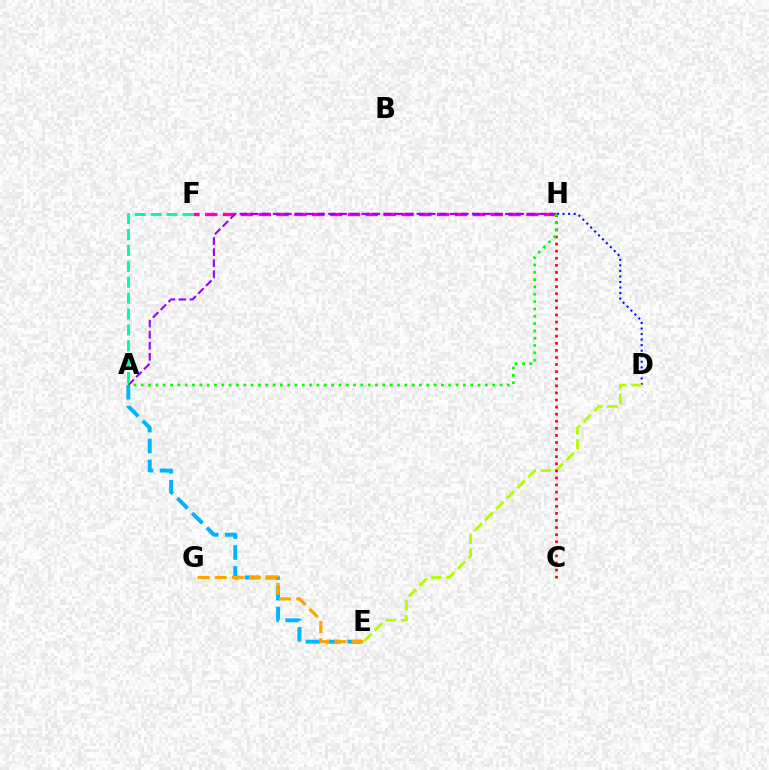{('F', 'H'): [{'color': '#ff00bd', 'line_style': 'dashed', 'thickness': 2.42}], ('D', 'H'): [{'color': '#0010ff', 'line_style': 'dotted', 'thickness': 1.51}], ('A', 'E'): [{'color': '#00b5ff', 'line_style': 'dashed', 'thickness': 2.83}], ('E', 'G'): [{'color': '#ffa500', 'line_style': 'dashed', 'thickness': 2.33}], ('D', 'E'): [{'color': '#b3ff00', 'line_style': 'dashed', 'thickness': 2.05}], ('C', 'H'): [{'color': '#ff0000', 'line_style': 'dotted', 'thickness': 1.93}], ('A', 'H'): [{'color': '#9b00ff', 'line_style': 'dashed', 'thickness': 1.5}, {'color': '#08ff00', 'line_style': 'dotted', 'thickness': 1.99}], ('A', 'F'): [{'color': '#00ff9d', 'line_style': 'dashed', 'thickness': 2.16}]}